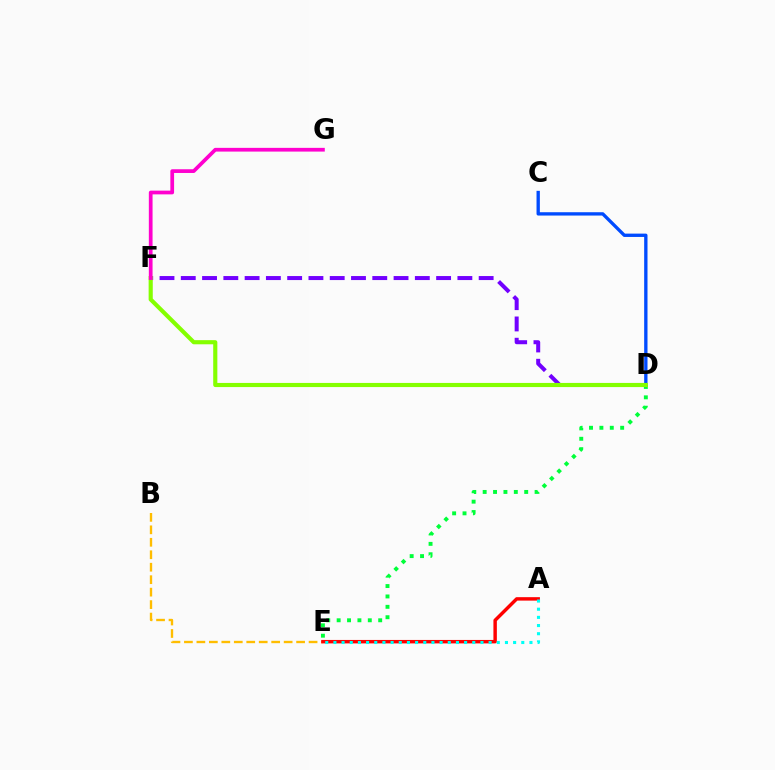{('D', 'E'): [{'color': '#00ff39', 'line_style': 'dotted', 'thickness': 2.82}], ('B', 'E'): [{'color': '#ffbd00', 'line_style': 'dashed', 'thickness': 1.69}], ('D', 'F'): [{'color': '#7200ff', 'line_style': 'dashed', 'thickness': 2.89}, {'color': '#84ff00', 'line_style': 'solid', 'thickness': 2.98}], ('A', 'E'): [{'color': '#ff0000', 'line_style': 'solid', 'thickness': 2.48}, {'color': '#00fff6', 'line_style': 'dotted', 'thickness': 2.22}], ('C', 'D'): [{'color': '#004bff', 'line_style': 'solid', 'thickness': 2.4}], ('F', 'G'): [{'color': '#ff00cf', 'line_style': 'solid', 'thickness': 2.68}]}